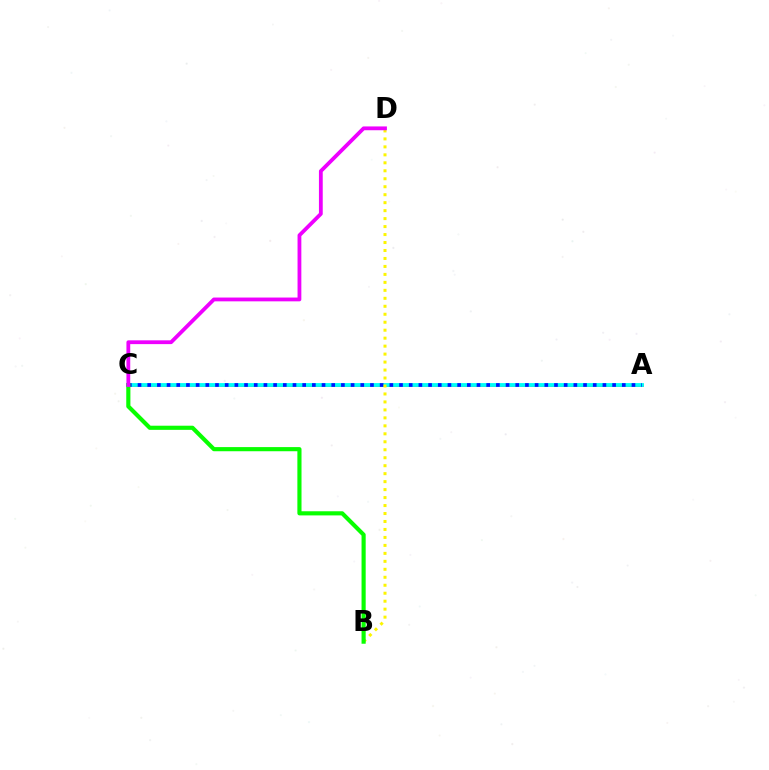{('A', 'C'): [{'color': '#ff0000', 'line_style': 'solid', 'thickness': 1.85}, {'color': '#00fff6', 'line_style': 'solid', 'thickness': 2.76}, {'color': '#0010ff', 'line_style': 'dotted', 'thickness': 2.63}], ('B', 'D'): [{'color': '#fcf500', 'line_style': 'dotted', 'thickness': 2.17}], ('B', 'C'): [{'color': '#08ff00', 'line_style': 'solid', 'thickness': 2.98}], ('C', 'D'): [{'color': '#ee00ff', 'line_style': 'solid', 'thickness': 2.74}]}